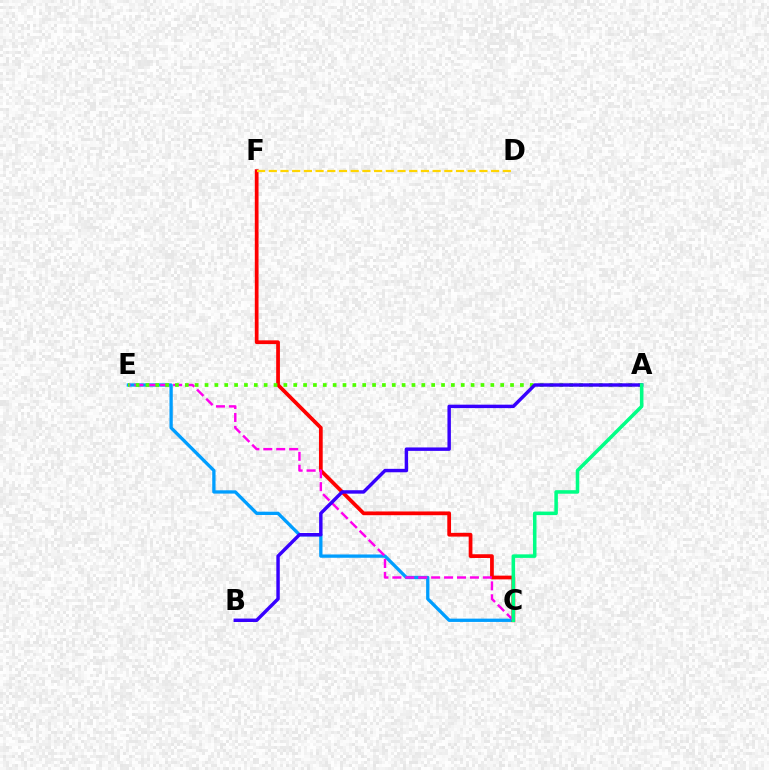{('C', 'E'): [{'color': '#009eff', 'line_style': 'solid', 'thickness': 2.38}, {'color': '#ff00ed', 'line_style': 'dashed', 'thickness': 1.76}], ('C', 'F'): [{'color': '#ff0000', 'line_style': 'solid', 'thickness': 2.69}], ('D', 'F'): [{'color': '#ffd500', 'line_style': 'dashed', 'thickness': 1.59}], ('A', 'E'): [{'color': '#4fff00', 'line_style': 'dotted', 'thickness': 2.68}], ('A', 'B'): [{'color': '#3700ff', 'line_style': 'solid', 'thickness': 2.47}], ('A', 'C'): [{'color': '#00ff86', 'line_style': 'solid', 'thickness': 2.55}]}